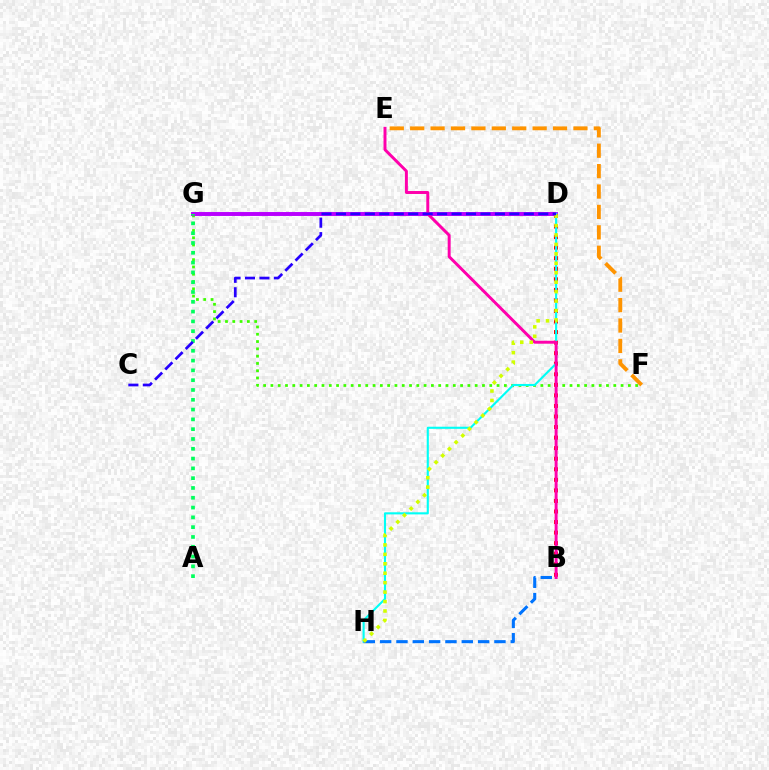{('F', 'G'): [{'color': '#3dff00', 'line_style': 'dotted', 'thickness': 1.98}], ('D', 'G'): [{'color': '#b900ff', 'line_style': 'solid', 'thickness': 2.83}], ('B', 'D'): [{'color': '#ff0000', 'line_style': 'dotted', 'thickness': 2.87}], ('D', 'H'): [{'color': '#00fff6', 'line_style': 'solid', 'thickness': 1.52}, {'color': '#d1ff00', 'line_style': 'dotted', 'thickness': 2.56}], ('E', 'F'): [{'color': '#ff9400', 'line_style': 'dashed', 'thickness': 2.77}], ('B', 'H'): [{'color': '#0074ff', 'line_style': 'dashed', 'thickness': 2.22}], ('B', 'E'): [{'color': '#ff00ac', 'line_style': 'solid', 'thickness': 2.13}], ('A', 'G'): [{'color': '#00ff5c', 'line_style': 'dotted', 'thickness': 2.66}], ('C', 'D'): [{'color': '#2500ff', 'line_style': 'dashed', 'thickness': 1.96}]}